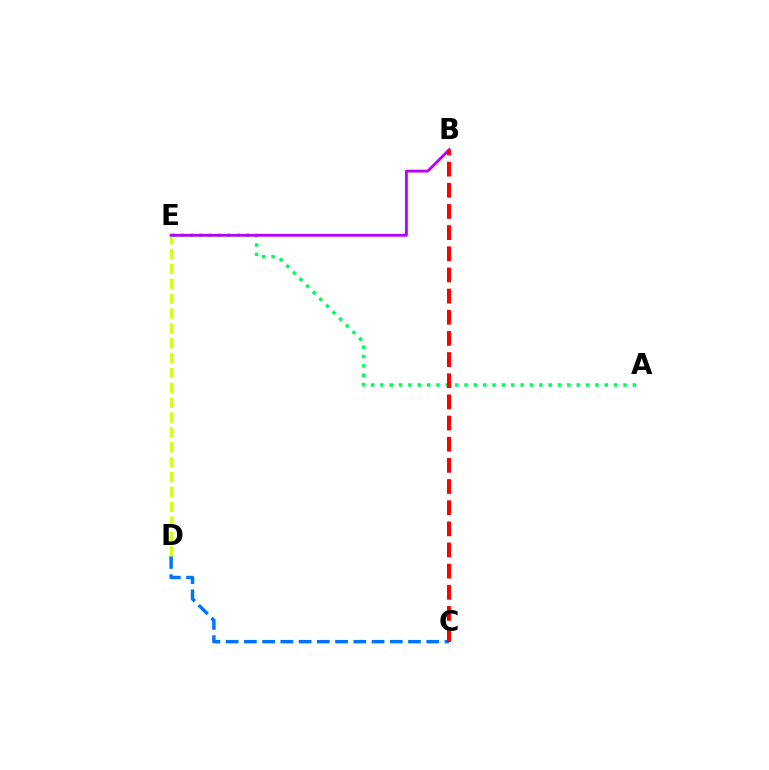{('A', 'E'): [{'color': '#00ff5c', 'line_style': 'dotted', 'thickness': 2.54}], ('C', 'D'): [{'color': '#0074ff', 'line_style': 'dashed', 'thickness': 2.48}], ('D', 'E'): [{'color': '#d1ff00', 'line_style': 'dashed', 'thickness': 2.02}], ('B', 'E'): [{'color': '#b900ff', 'line_style': 'solid', 'thickness': 2.05}], ('B', 'C'): [{'color': '#ff0000', 'line_style': 'dashed', 'thickness': 2.87}]}